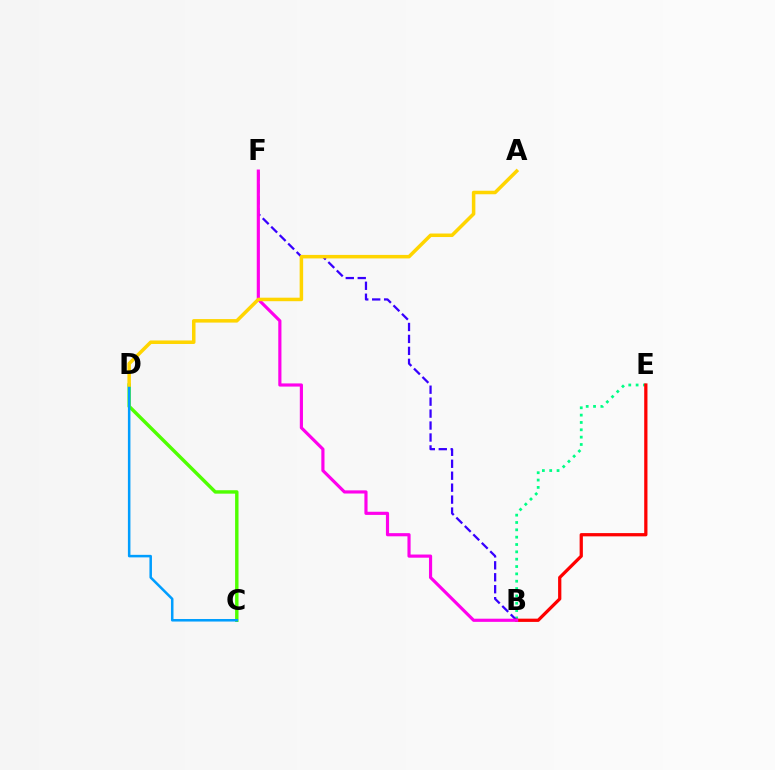{('B', 'E'): [{'color': '#00ff86', 'line_style': 'dotted', 'thickness': 1.99}, {'color': '#ff0000', 'line_style': 'solid', 'thickness': 2.34}], ('B', 'F'): [{'color': '#3700ff', 'line_style': 'dashed', 'thickness': 1.62}, {'color': '#ff00ed', 'line_style': 'solid', 'thickness': 2.27}], ('C', 'D'): [{'color': '#4fff00', 'line_style': 'solid', 'thickness': 2.46}, {'color': '#009eff', 'line_style': 'solid', 'thickness': 1.82}], ('A', 'D'): [{'color': '#ffd500', 'line_style': 'solid', 'thickness': 2.53}]}